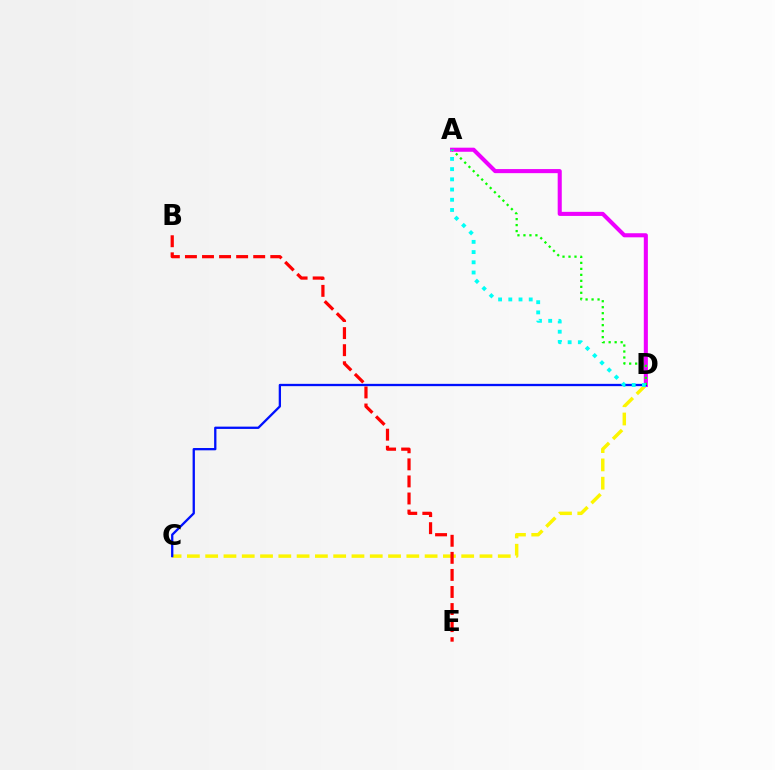{('C', 'D'): [{'color': '#fcf500', 'line_style': 'dashed', 'thickness': 2.48}, {'color': '#0010ff', 'line_style': 'solid', 'thickness': 1.66}], ('A', 'D'): [{'color': '#ee00ff', 'line_style': 'solid', 'thickness': 2.94}, {'color': '#08ff00', 'line_style': 'dotted', 'thickness': 1.63}, {'color': '#00fff6', 'line_style': 'dotted', 'thickness': 2.77}], ('B', 'E'): [{'color': '#ff0000', 'line_style': 'dashed', 'thickness': 2.32}]}